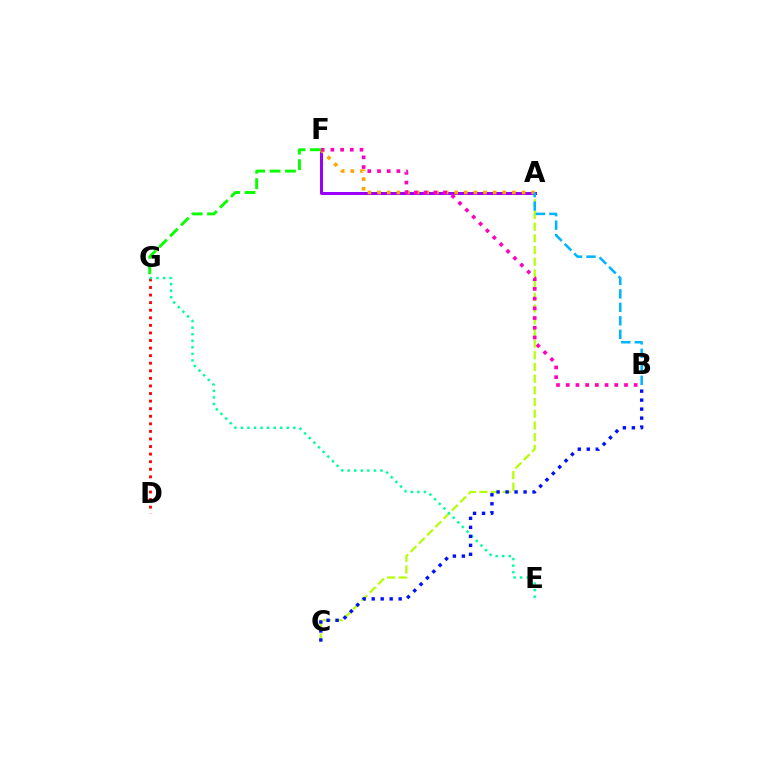{('A', 'C'): [{'color': '#b3ff00', 'line_style': 'dashed', 'thickness': 1.59}], ('D', 'G'): [{'color': '#ff0000', 'line_style': 'dotted', 'thickness': 2.06}], ('A', 'F'): [{'color': '#9b00ff', 'line_style': 'solid', 'thickness': 2.15}, {'color': '#ffa500', 'line_style': 'dotted', 'thickness': 2.62}], ('E', 'G'): [{'color': '#00ff9d', 'line_style': 'dotted', 'thickness': 1.78}], ('A', 'B'): [{'color': '#00b5ff', 'line_style': 'dashed', 'thickness': 1.83}], ('B', 'F'): [{'color': '#ff00bd', 'line_style': 'dotted', 'thickness': 2.64}], ('F', 'G'): [{'color': '#08ff00', 'line_style': 'dashed', 'thickness': 2.1}], ('B', 'C'): [{'color': '#0010ff', 'line_style': 'dotted', 'thickness': 2.44}]}